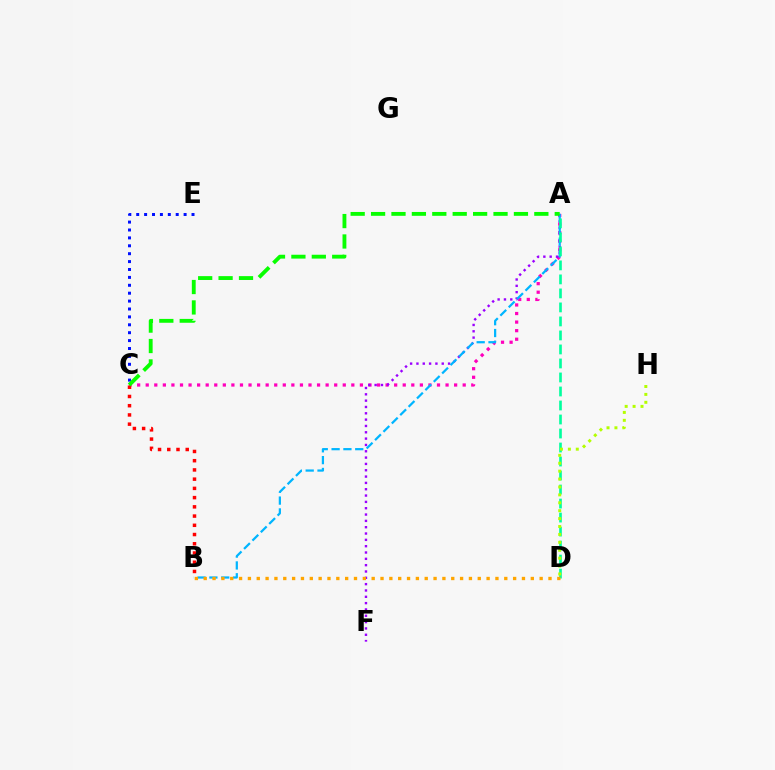{('A', 'C'): [{'color': '#ff00bd', 'line_style': 'dotted', 'thickness': 2.33}, {'color': '#08ff00', 'line_style': 'dashed', 'thickness': 2.77}], ('B', 'C'): [{'color': '#ff0000', 'line_style': 'dotted', 'thickness': 2.51}], ('A', 'F'): [{'color': '#9b00ff', 'line_style': 'dotted', 'thickness': 1.72}], ('C', 'E'): [{'color': '#0010ff', 'line_style': 'dotted', 'thickness': 2.15}], ('A', 'B'): [{'color': '#00b5ff', 'line_style': 'dashed', 'thickness': 1.61}], ('A', 'D'): [{'color': '#00ff9d', 'line_style': 'dashed', 'thickness': 1.9}], ('B', 'D'): [{'color': '#ffa500', 'line_style': 'dotted', 'thickness': 2.4}], ('D', 'H'): [{'color': '#b3ff00', 'line_style': 'dotted', 'thickness': 2.15}]}